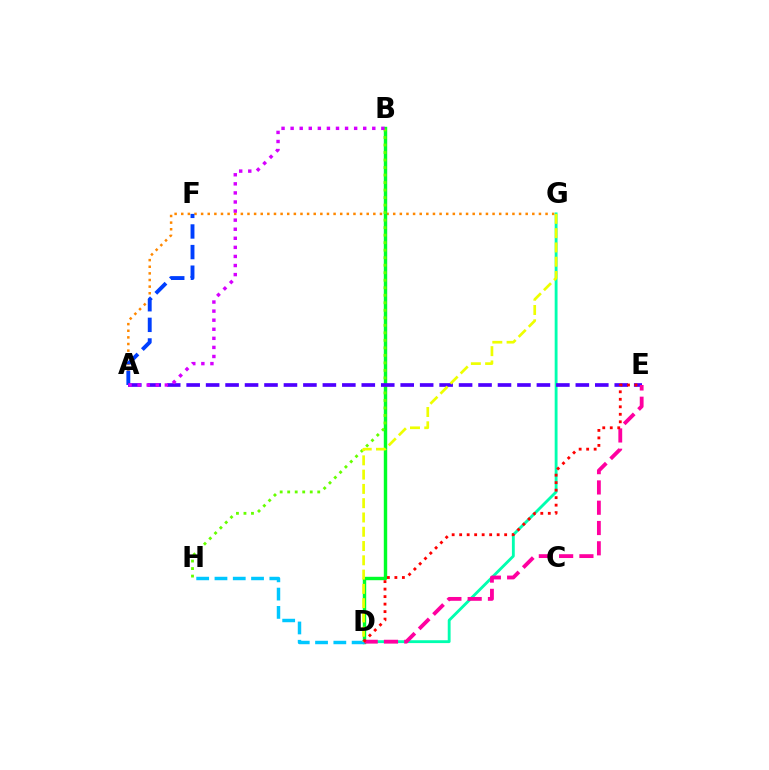{('A', 'G'): [{'color': '#ff8800', 'line_style': 'dotted', 'thickness': 1.8}], ('B', 'D'): [{'color': '#00ff27', 'line_style': 'solid', 'thickness': 2.46}], ('D', 'G'): [{'color': '#00ffaf', 'line_style': 'solid', 'thickness': 2.05}, {'color': '#eeff00', 'line_style': 'dashed', 'thickness': 1.94}], ('A', 'F'): [{'color': '#003fff', 'line_style': 'dashed', 'thickness': 2.8}], ('B', 'H'): [{'color': '#66ff00', 'line_style': 'dotted', 'thickness': 2.04}], ('A', 'E'): [{'color': '#4f00ff', 'line_style': 'dashed', 'thickness': 2.64}], ('D', 'E'): [{'color': '#ff00a0', 'line_style': 'dashed', 'thickness': 2.76}, {'color': '#ff0000', 'line_style': 'dotted', 'thickness': 2.04}], ('D', 'H'): [{'color': '#00c7ff', 'line_style': 'dashed', 'thickness': 2.48}], ('A', 'B'): [{'color': '#d600ff', 'line_style': 'dotted', 'thickness': 2.47}]}